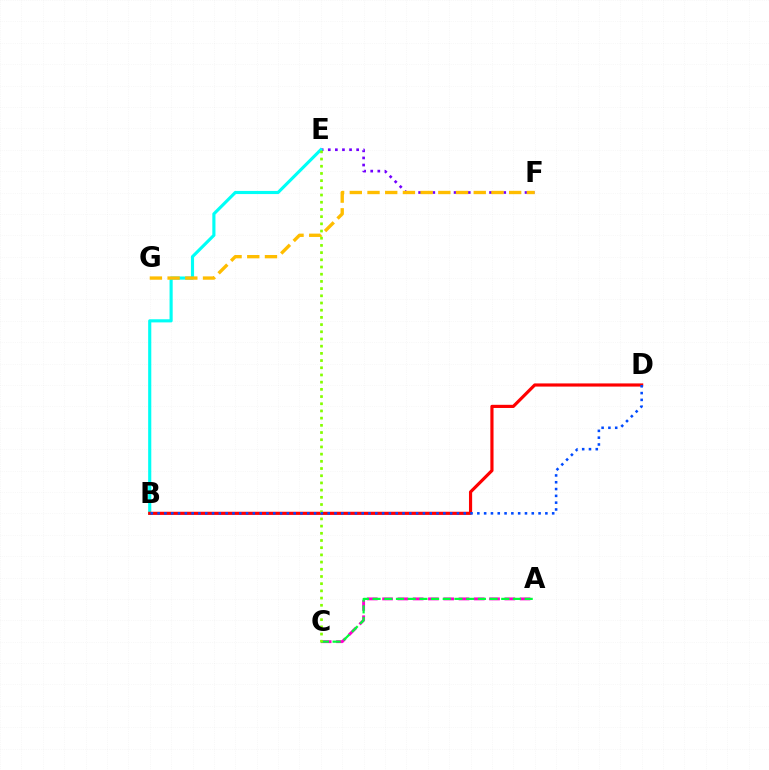{('E', 'F'): [{'color': '#7200ff', 'line_style': 'dotted', 'thickness': 1.93}], ('A', 'C'): [{'color': '#ff00cf', 'line_style': 'dashed', 'thickness': 2.08}, {'color': '#00ff39', 'line_style': 'dashed', 'thickness': 1.59}], ('B', 'E'): [{'color': '#00fff6', 'line_style': 'solid', 'thickness': 2.26}], ('F', 'G'): [{'color': '#ffbd00', 'line_style': 'dashed', 'thickness': 2.41}], ('B', 'D'): [{'color': '#ff0000', 'line_style': 'solid', 'thickness': 2.28}, {'color': '#004bff', 'line_style': 'dotted', 'thickness': 1.85}], ('C', 'E'): [{'color': '#84ff00', 'line_style': 'dotted', 'thickness': 1.96}]}